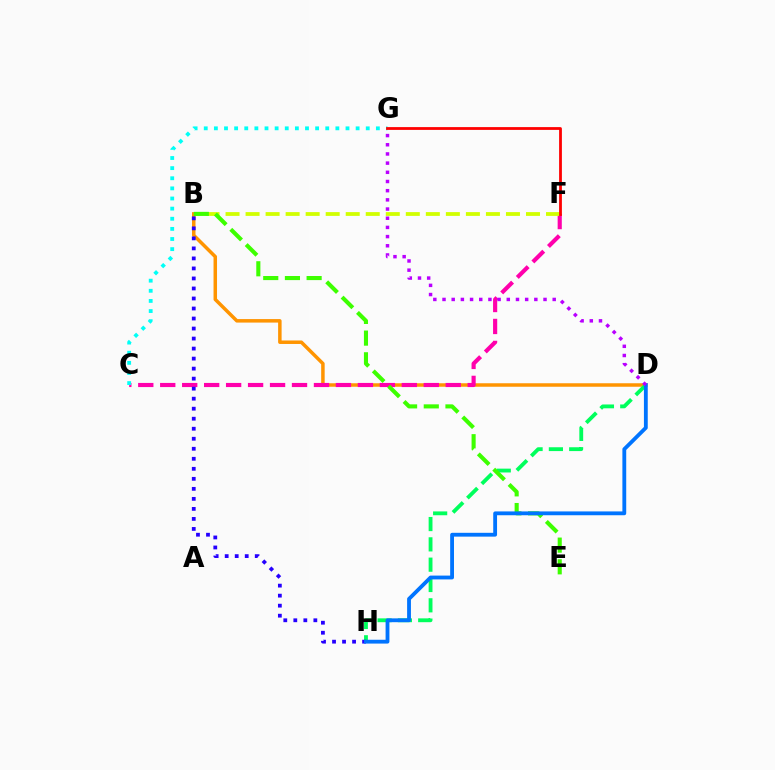{('B', 'D'): [{'color': '#ff9400', 'line_style': 'solid', 'thickness': 2.51}], ('C', 'F'): [{'color': '#ff00ac', 'line_style': 'dashed', 'thickness': 2.98}], ('B', 'F'): [{'color': '#d1ff00', 'line_style': 'dashed', 'thickness': 2.72}], ('D', 'H'): [{'color': '#00ff5c', 'line_style': 'dashed', 'thickness': 2.76}, {'color': '#0074ff', 'line_style': 'solid', 'thickness': 2.75}], ('B', 'H'): [{'color': '#2500ff', 'line_style': 'dotted', 'thickness': 2.72}], ('B', 'E'): [{'color': '#3dff00', 'line_style': 'dashed', 'thickness': 2.95}], ('C', 'G'): [{'color': '#00fff6', 'line_style': 'dotted', 'thickness': 2.75}], ('F', 'G'): [{'color': '#ff0000', 'line_style': 'solid', 'thickness': 2.01}], ('D', 'G'): [{'color': '#b900ff', 'line_style': 'dotted', 'thickness': 2.49}]}